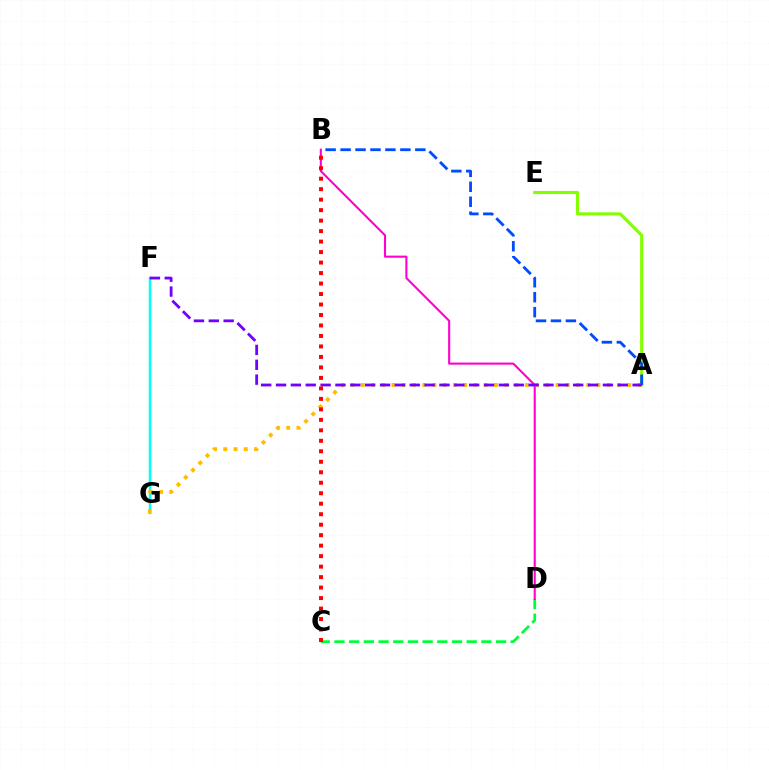{('F', 'G'): [{'color': '#00fff6', 'line_style': 'solid', 'thickness': 1.8}], ('A', 'E'): [{'color': '#84ff00', 'line_style': 'solid', 'thickness': 2.24}], ('C', 'D'): [{'color': '#00ff39', 'line_style': 'dashed', 'thickness': 2.0}], ('B', 'D'): [{'color': '#ff00cf', 'line_style': 'solid', 'thickness': 1.51}], ('A', 'G'): [{'color': '#ffbd00', 'line_style': 'dotted', 'thickness': 2.79}], ('A', 'B'): [{'color': '#004bff', 'line_style': 'dashed', 'thickness': 2.03}], ('A', 'F'): [{'color': '#7200ff', 'line_style': 'dashed', 'thickness': 2.02}], ('B', 'C'): [{'color': '#ff0000', 'line_style': 'dotted', 'thickness': 2.85}]}